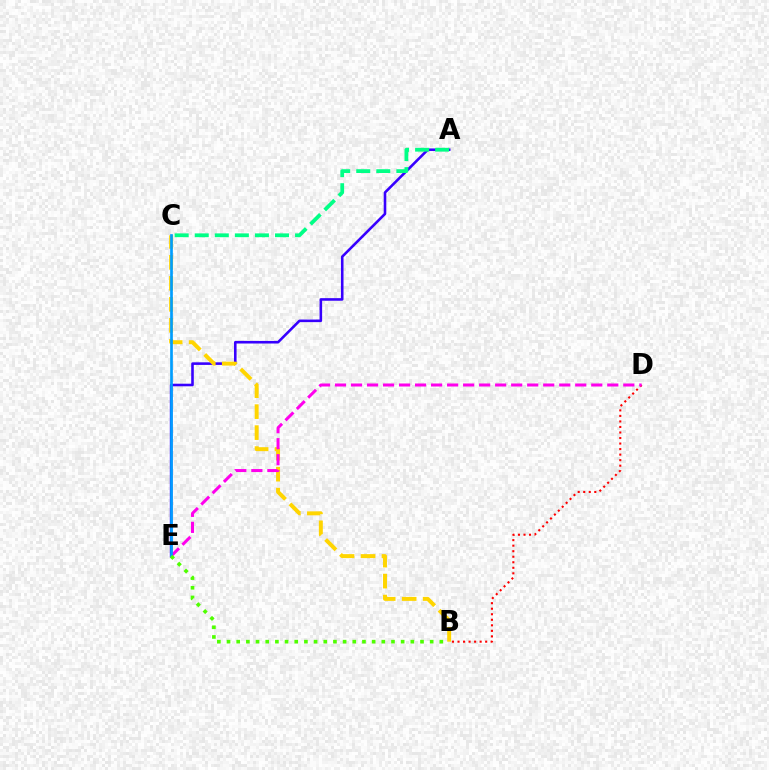{('B', 'D'): [{'color': '#ff0000', 'line_style': 'dotted', 'thickness': 1.5}], ('A', 'E'): [{'color': '#3700ff', 'line_style': 'solid', 'thickness': 1.86}], ('B', 'C'): [{'color': '#ffd500', 'line_style': 'dashed', 'thickness': 2.85}], ('D', 'E'): [{'color': '#ff00ed', 'line_style': 'dashed', 'thickness': 2.18}], ('C', 'E'): [{'color': '#009eff', 'line_style': 'solid', 'thickness': 1.93}], ('B', 'E'): [{'color': '#4fff00', 'line_style': 'dotted', 'thickness': 2.63}], ('A', 'C'): [{'color': '#00ff86', 'line_style': 'dashed', 'thickness': 2.73}]}